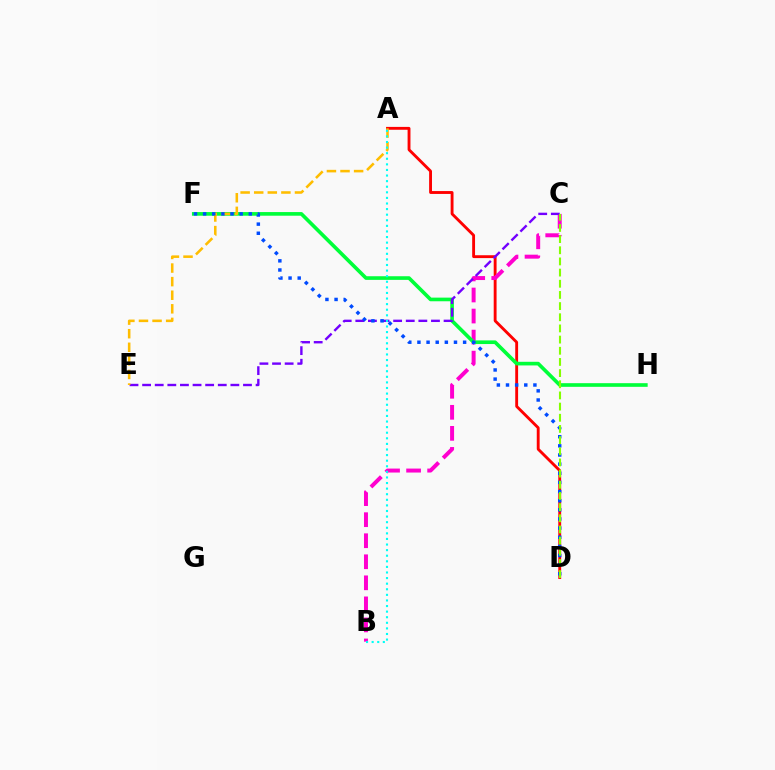{('A', 'D'): [{'color': '#ff0000', 'line_style': 'solid', 'thickness': 2.06}], ('B', 'C'): [{'color': '#ff00cf', 'line_style': 'dashed', 'thickness': 2.86}], ('F', 'H'): [{'color': '#00ff39', 'line_style': 'solid', 'thickness': 2.62}], ('C', 'E'): [{'color': '#7200ff', 'line_style': 'dashed', 'thickness': 1.71}], ('A', 'E'): [{'color': '#ffbd00', 'line_style': 'dashed', 'thickness': 1.85}], ('D', 'F'): [{'color': '#004bff', 'line_style': 'dotted', 'thickness': 2.48}], ('A', 'B'): [{'color': '#00fff6', 'line_style': 'dotted', 'thickness': 1.52}], ('C', 'D'): [{'color': '#84ff00', 'line_style': 'dashed', 'thickness': 1.52}]}